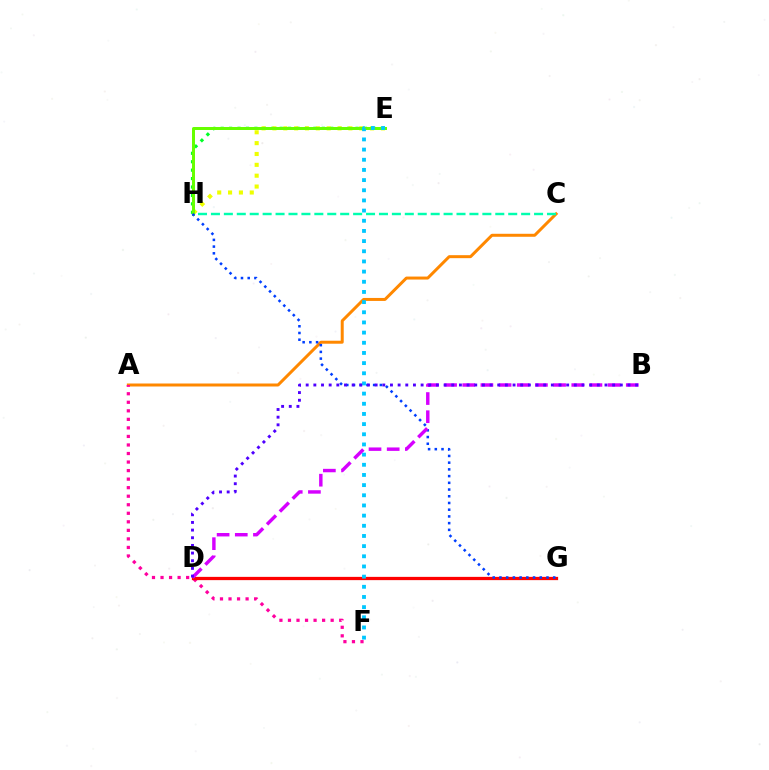{('A', 'C'): [{'color': '#ff8800', 'line_style': 'solid', 'thickness': 2.15}], ('A', 'F'): [{'color': '#ff00a0', 'line_style': 'dotted', 'thickness': 2.32}], ('E', 'H'): [{'color': '#00ff27', 'line_style': 'dotted', 'thickness': 2.29}, {'color': '#eeff00', 'line_style': 'dotted', 'thickness': 2.95}, {'color': '#66ff00', 'line_style': 'solid', 'thickness': 2.16}], ('C', 'H'): [{'color': '#00ffaf', 'line_style': 'dashed', 'thickness': 1.76}], ('D', 'G'): [{'color': '#ff0000', 'line_style': 'solid', 'thickness': 2.35}], ('E', 'F'): [{'color': '#00c7ff', 'line_style': 'dotted', 'thickness': 2.76}], ('G', 'H'): [{'color': '#003fff', 'line_style': 'dotted', 'thickness': 1.83}], ('B', 'D'): [{'color': '#d600ff', 'line_style': 'dashed', 'thickness': 2.47}, {'color': '#4f00ff', 'line_style': 'dotted', 'thickness': 2.08}]}